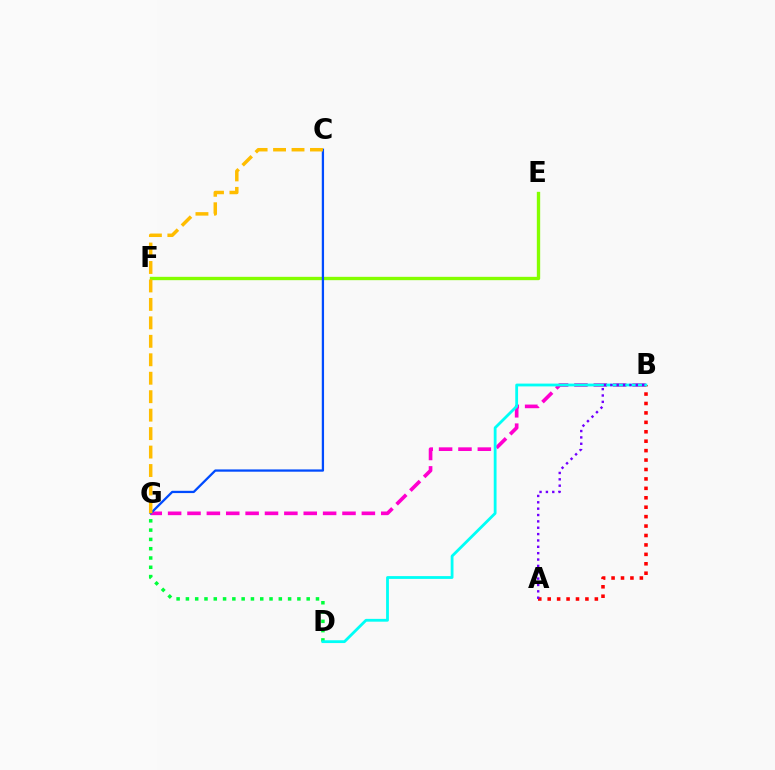{('B', 'G'): [{'color': '#ff00cf', 'line_style': 'dashed', 'thickness': 2.63}], ('A', 'B'): [{'color': '#ff0000', 'line_style': 'dotted', 'thickness': 2.56}, {'color': '#7200ff', 'line_style': 'dotted', 'thickness': 1.73}], ('E', 'F'): [{'color': '#84ff00', 'line_style': 'solid', 'thickness': 2.41}], ('D', 'G'): [{'color': '#00ff39', 'line_style': 'dotted', 'thickness': 2.52}], ('C', 'G'): [{'color': '#004bff', 'line_style': 'solid', 'thickness': 1.64}, {'color': '#ffbd00', 'line_style': 'dashed', 'thickness': 2.51}], ('B', 'D'): [{'color': '#00fff6', 'line_style': 'solid', 'thickness': 2.02}]}